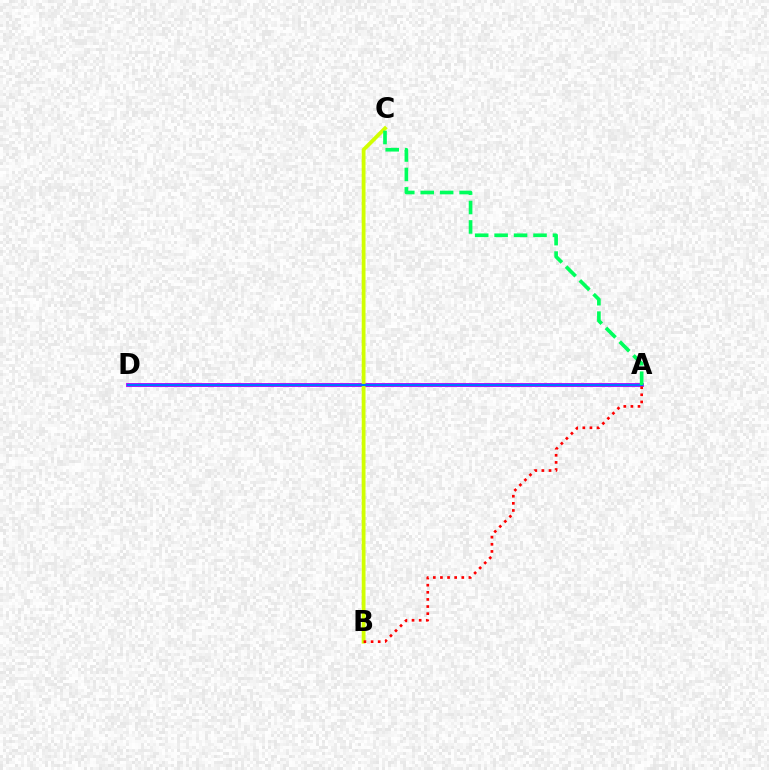{('A', 'D'): [{'color': '#b900ff', 'line_style': 'solid', 'thickness': 2.77}, {'color': '#0074ff', 'line_style': 'solid', 'thickness': 1.6}], ('B', 'C'): [{'color': '#d1ff00', 'line_style': 'solid', 'thickness': 2.73}], ('A', 'C'): [{'color': '#00ff5c', 'line_style': 'dashed', 'thickness': 2.64}], ('A', 'B'): [{'color': '#ff0000', 'line_style': 'dotted', 'thickness': 1.93}]}